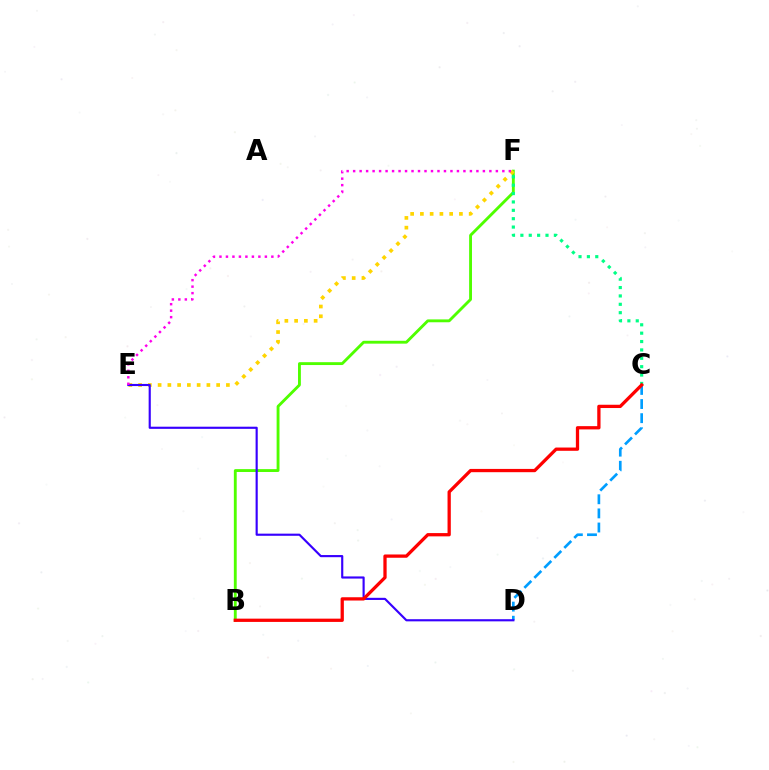{('B', 'F'): [{'color': '#4fff00', 'line_style': 'solid', 'thickness': 2.06}], ('C', 'F'): [{'color': '#00ff86', 'line_style': 'dotted', 'thickness': 2.28}], ('E', 'F'): [{'color': '#ffd500', 'line_style': 'dotted', 'thickness': 2.65}, {'color': '#ff00ed', 'line_style': 'dotted', 'thickness': 1.76}], ('C', 'D'): [{'color': '#009eff', 'line_style': 'dashed', 'thickness': 1.92}], ('D', 'E'): [{'color': '#3700ff', 'line_style': 'solid', 'thickness': 1.55}], ('B', 'C'): [{'color': '#ff0000', 'line_style': 'solid', 'thickness': 2.36}]}